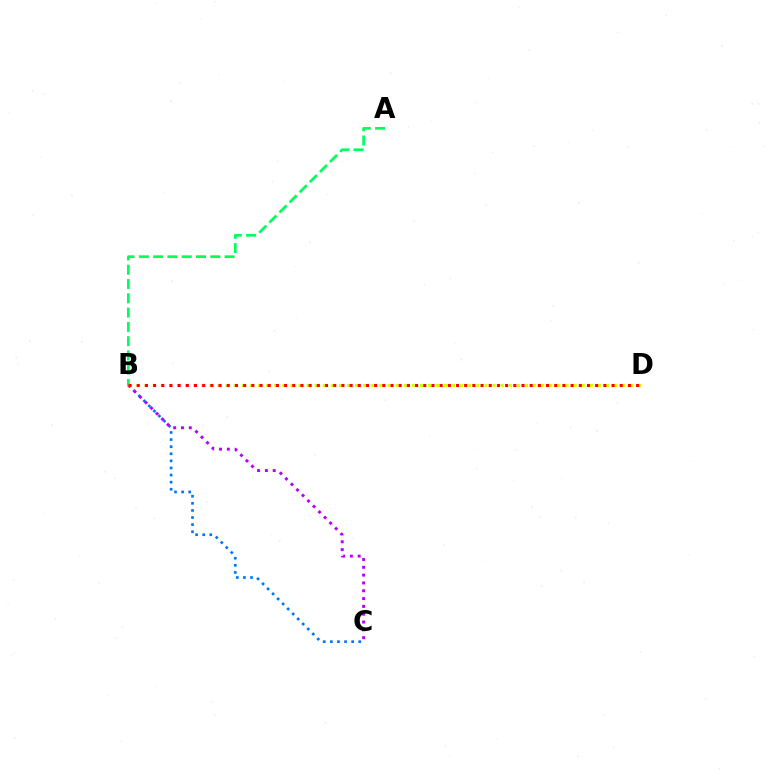{('B', 'C'): [{'color': '#0074ff', 'line_style': 'dotted', 'thickness': 1.93}, {'color': '#b900ff', 'line_style': 'dotted', 'thickness': 2.12}], ('A', 'B'): [{'color': '#00ff5c', 'line_style': 'dashed', 'thickness': 1.94}], ('B', 'D'): [{'color': '#d1ff00', 'line_style': 'dotted', 'thickness': 2.2}, {'color': '#ff0000', 'line_style': 'dotted', 'thickness': 2.22}]}